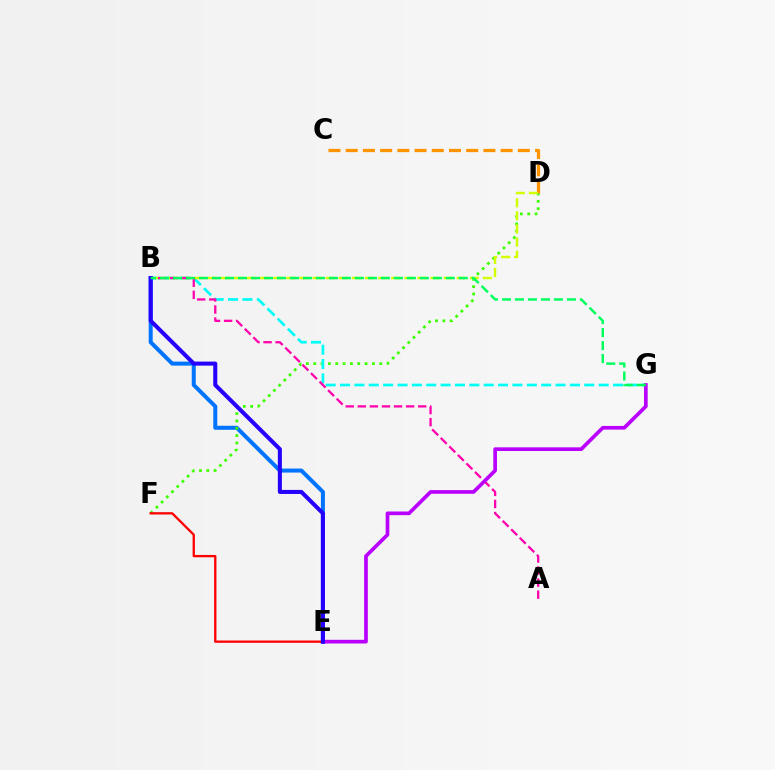{('B', 'E'): [{'color': '#0074ff', 'line_style': 'solid', 'thickness': 2.88}, {'color': '#2500ff', 'line_style': 'solid', 'thickness': 2.92}], ('D', 'F'): [{'color': '#3dff00', 'line_style': 'dotted', 'thickness': 1.99}], ('B', 'G'): [{'color': '#00fff6', 'line_style': 'dashed', 'thickness': 1.95}, {'color': '#00ff5c', 'line_style': 'dashed', 'thickness': 1.76}], ('C', 'D'): [{'color': '#ff9400', 'line_style': 'dashed', 'thickness': 2.34}], ('B', 'D'): [{'color': '#d1ff00', 'line_style': 'dashed', 'thickness': 1.78}], ('A', 'B'): [{'color': '#ff00ac', 'line_style': 'dashed', 'thickness': 1.64}], ('E', 'F'): [{'color': '#ff0000', 'line_style': 'solid', 'thickness': 1.67}], ('E', 'G'): [{'color': '#b900ff', 'line_style': 'solid', 'thickness': 2.65}]}